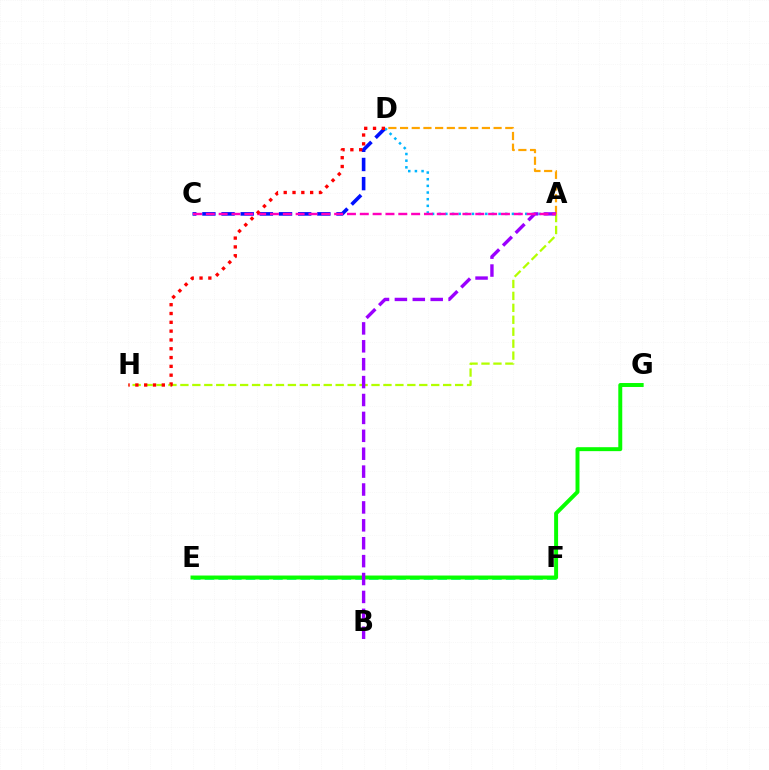{('A', 'H'): [{'color': '#b3ff00', 'line_style': 'dashed', 'thickness': 1.62}], ('A', 'D'): [{'color': '#ffa500', 'line_style': 'dashed', 'thickness': 1.59}, {'color': '#00b5ff', 'line_style': 'dotted', 'thickness': 1.81}], ('C', 'D'): [{'color': '#0010ff', 'line_style': 'dashed', 'thickness': 2.6}], ('E', 'F'): [{'color': '#00ff9d', 'line_style': 'dashed', 'thickness': 1.86}], ('E', 'G'): [{'color': '#08ff00', 'line_style': 'solid', 'thickness': 2.84}], ('A', 'B'): [{'color': '#9b00ff', 'line_style': 'dashed', 'thickness': 2.43}], ('A', 'C'): [{'color': '#ff00bd', 'line_style': 'dashed', 'thickness': 1.74}], ('D', 'H'): [{'color': '#ff0000', 'line_style': 'dotted', 'thickness': 2.39}]}